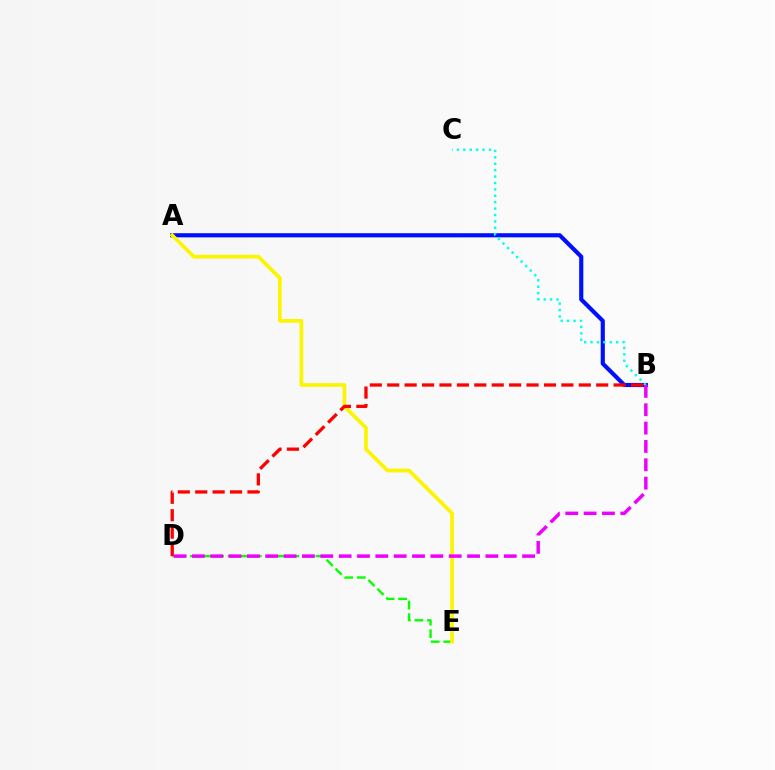{('A', 'B'): [{'color': '#0010ff', 'line_style': 'solid', 'thickness': 2.98}], ('D', 'E'): [{'color': '#08ff00', 'line_style': 'dashed', 'thickness': 1.7}], ('B', 'C'): [{'color': '#00fff6', 'line_style': 'dotted', 'thickness': 1.74}], ('A', 'E'): [{'color': '#fcf500', 'line_style': 'solid', 'thickness': 2.67}], ('B', 'D'): [{'color': '#ff0000', 'line_style': 'dashed', 'thickness': 2.37}, {'color': '#ee00ff', 'line_style': 'dashed', 'thickness': 2.49}]}